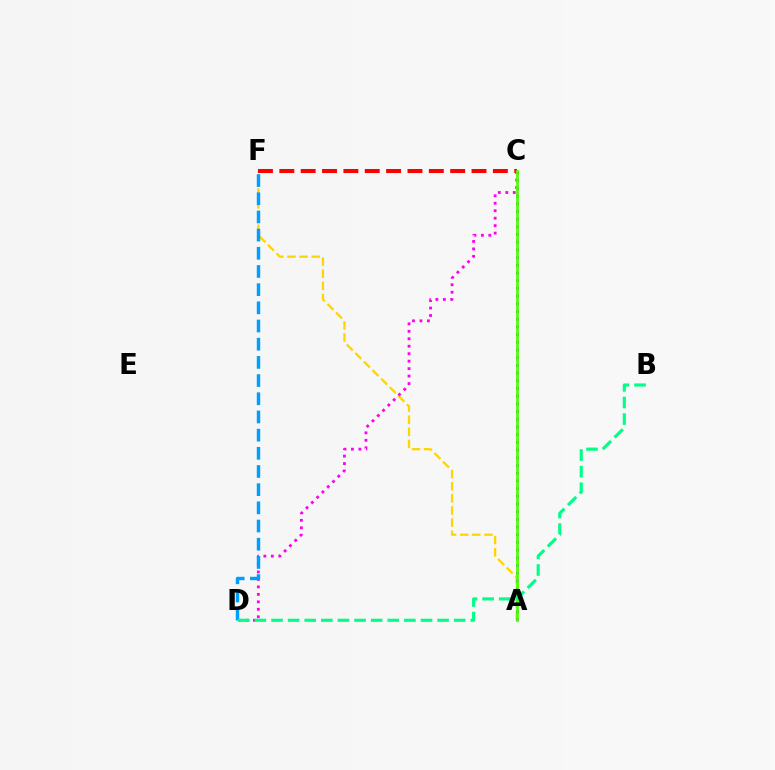{('A', 'F'): [{'color': '#ffd500', 'line_style': 'dashed', 'thickness': 1.65}], ('A', 'C'): [{'color': '#3700ff', 'line_style': 'dotted', 'thickness': 2.09}, {'color': '#4fff00', 'line_style': 'solid', 'thickness': 1.98}], ('C', 'F'): [{'color': '#ff0000', 'line_style': 'dashed', 'thickness': 2.9}], ('C', 'D'): [{'color': '#ff00ed', 'line_style': 'dotted', 'thickness': 2.03}], ('D', 'F'): [{'color': '#009eff', 'line_style': 'dashed', 'thickness': 2.47}], ('B', 'D'): [{'color': '#00ff86', 'line_style': 'dashed', 'thickness': 2.26}]}